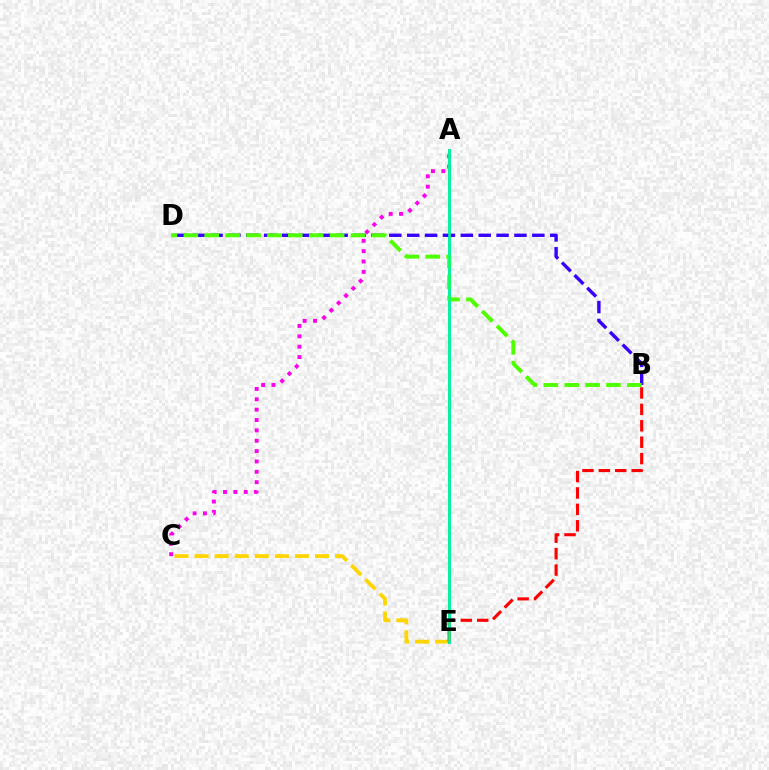{('A', 'C'): [{'color': '#ff00ed', 'line_style': 'dotted', 'thickness': 2.81}], ('C', 'E'): [{'color': '#ffd500', 'line_style': 'dashed', 'thickness': 2.73}], ('A', 'E'): [{'color': '#009eff', 'line_style': 'solid', 'thickness': 1.9}, {'color': '#00ff86', 'line_style': 'solid', 'thickness': 1.85}], ('B', 'E'): [{'color': '#ff0000', 'line_style': 'dashed', 'thickness': 2.23}], ('B', 'D'): [{'color': '#3700ff', 'line_style': 'dashed', 'thickness': 2.43}, {'color': '#4fff00', 'line_style': 'dashed', 'thickness': 2.84}]}